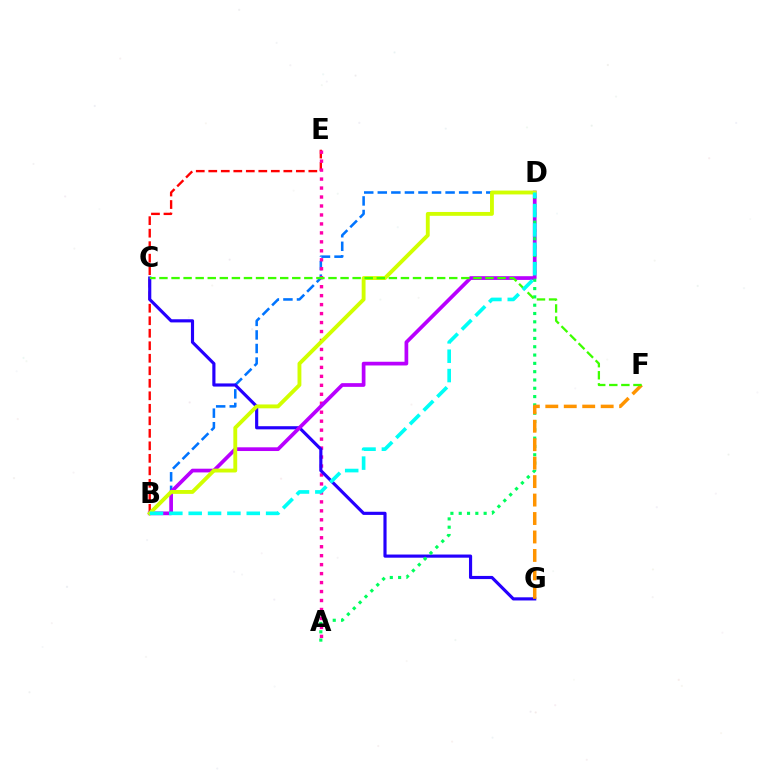{('B', 'D'): [{'color': '#0074ff', 'line_style': 'dashed', 'thickness': 1.84}, {'color': '#b900ff', 'line_style': 'solid', 'thickness': 2.67}, {'color': '#d1ff00', 'line_style': 'solid', 'thickness': 2.78}, {'color': '#00fff6', 'line_style': 'dashed', 'thickness': 2.63}], ('B', 'E'): [{'color': '#ff0000', 'line_style': 'dashed', 'thickness': 1.7}], ('A', 'E'): [{'color': '#ff00ac', 'line_style': 'dotted', 'thickness': 2.44}], ('C', 'G'): [{'color': '#2500ff', 'line_style': 'solid', 'thickness': 2.27}], ('A', 'D'): [{'color': '#00ff5c', 'line_style': 'dotted', 'thickness': 2.26}], ('F', 'G'): [{'color': '#ff9400', 'line_style': 'dashed', 'thickness': 2.51}], ('C', 'F'): [{'color': '#3dff00', 'line_style': 'dashed', 'thickness': 1.64}]}